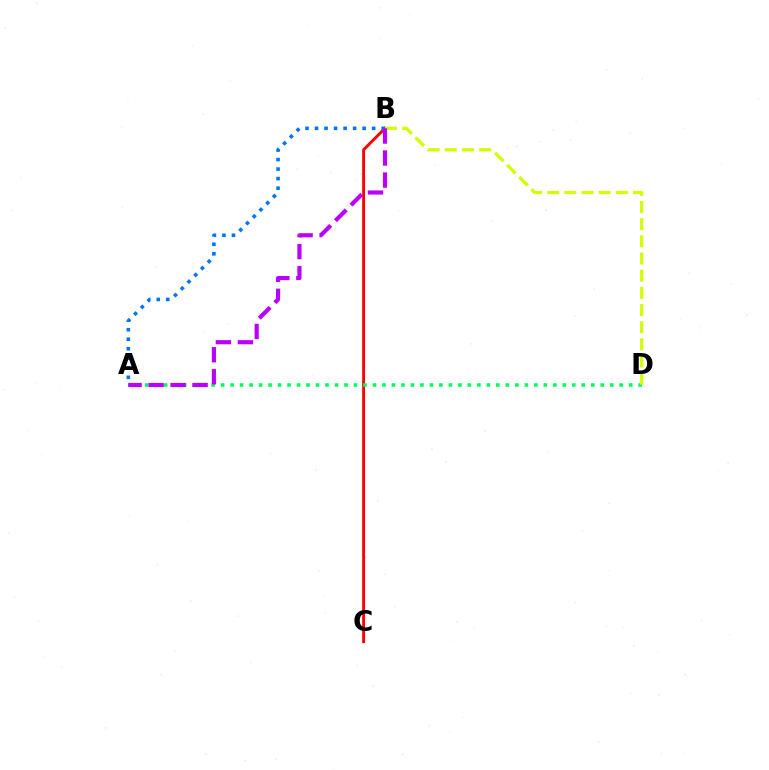{('B', 'C'): [{'color': '#ff0000', 'line_style': 'solid', 'thickness': 2.08}], ('A', 'D'): [{'color': '#00ff5c', 'line_style': 'dotted', 'thickness': 2.58}], ('A', 'B'): [{'color': '#0074ff', 'line_style': 'dotted', 'thickness': 2.59}, {'color': '#b900ff', 'line_style': 'dashed', 'thickness': 2.99}], ('B', 'D'): [{'color': '#d1ff00', 'line_style': 'dashed', 'thickness': 2.33}]}